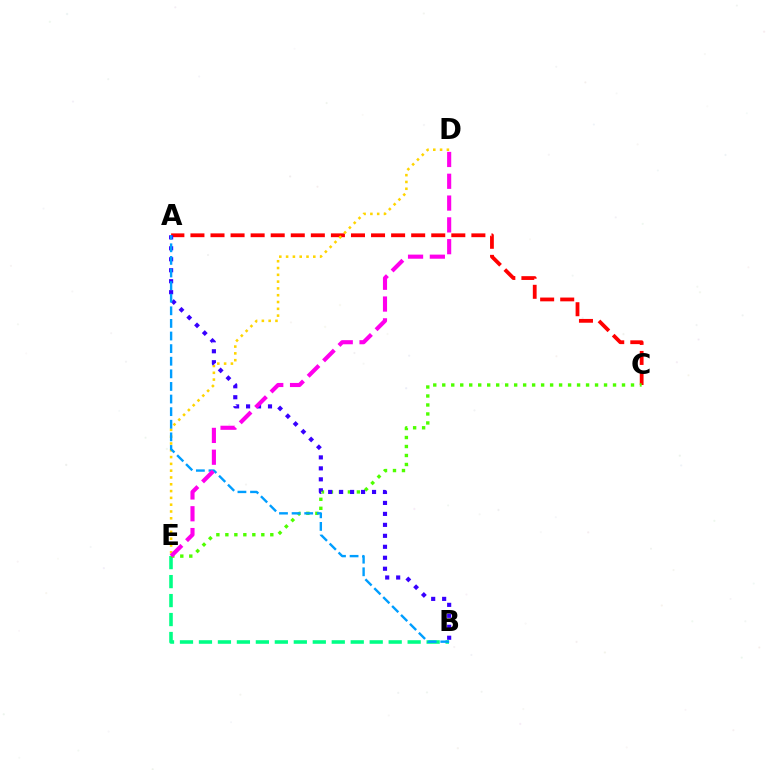{('A', 'C'): [{'color': '#ff0000', 'line_style': 'dashed', 'thickness': 2.73}], ('B', 'E'): [{'color': '#00ff86', 'line_style': 'dashed', 'thickness': 2.58}], ('D', 'E'): [{'color': '#ffd500', 'line_style': 'dotted', 'thickness': 1.85}, {'color': '#ff00ed', 'line_style': 'dashed', 'thickness': 2.96}], ('C', 'E'): [{'color': '#4fff00', 'line_style': 'dotted', 'thickness': 2.44}], ('A', 'B'): [{'color': '#3700ff', 'line_style': 'dotted', 'thickness': 2.98}, {'color': '#009eff', 'line_style': 'dashed', 'thickness': 1.71}]}